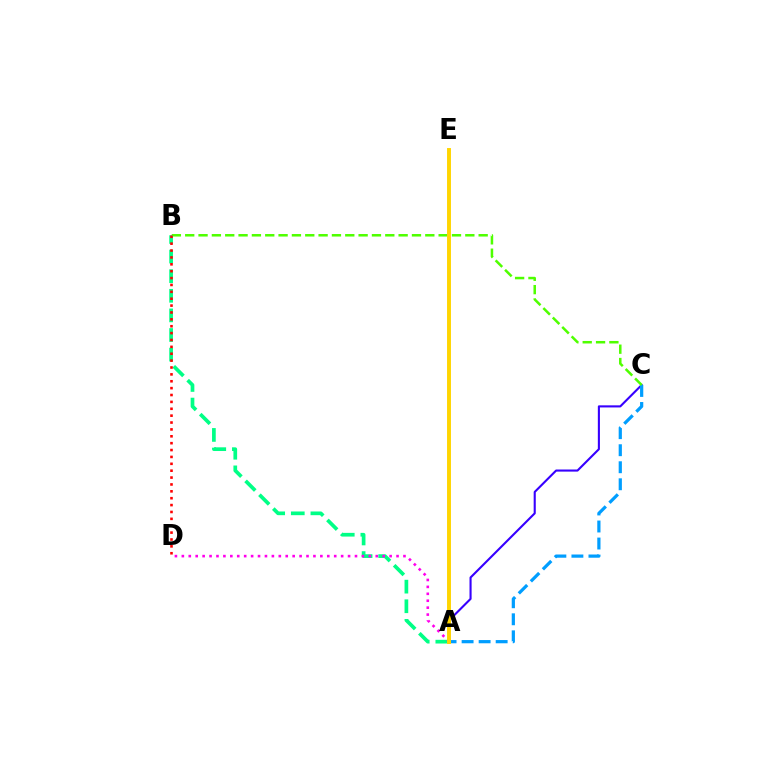{('A', 'C'): [{'color': '#3700ff', 'line_style': 'solid', 'thickness': 1.52}, {'color': '#009eff', 'line_style': 'dashed', 'thickness': 2.31}], ('B', 'C'): [{'color': '#4fff00', 'line_style': 'dashed', 'thickness': 1.81}], ('A', 'B'): [{'color': '#00ff86', 'line_style': 'dashed', 'thickness': 2.66}], ('A', 'D'): [{'color': '#ff00ed', 'line_style': 'dotted', 'thickness': 1.88}], ('A', 'E'): [{'color': '#ffd500', 'line_style': 'solid', 'thickness': 2.82}], ('B', 'D'): [{'color': '#ff0000', 'line_style': 'dotted', 'thickness': 1.87}]}